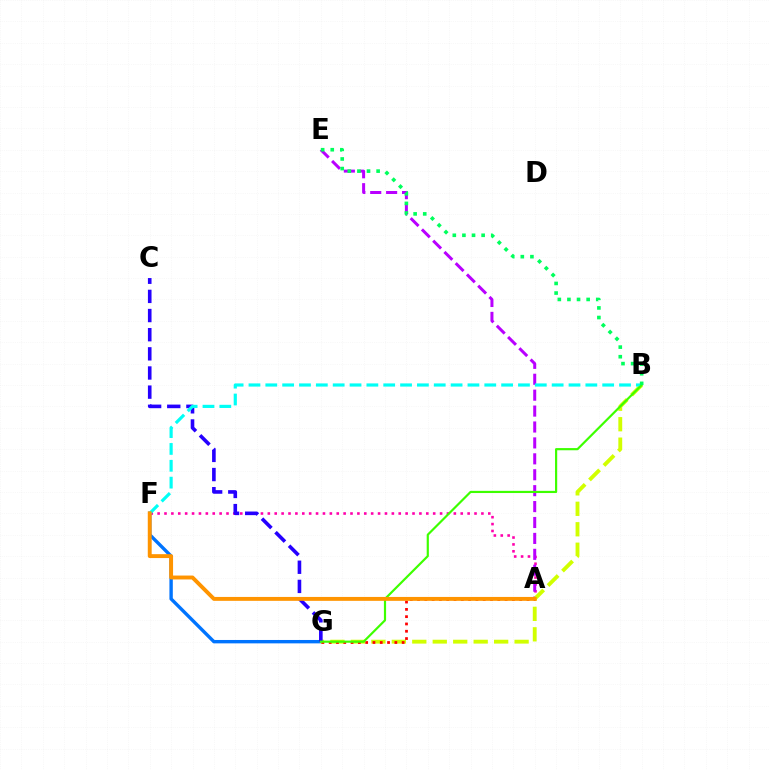{('A', 'F'): [{'color': '#ff00ac', 'line_style': 'dotted', 'thickness': 1.87}, {'color': '#ff9400', 'line_style': 'solid', 'thickness': 2.81}], ('A', 'E'): [{'color': '#b900ff', 'line_style': 'dashed', 'thickness': 2.16}], ('F', 'G'): [{'color': '#0074ff', 'line_style': 'solid', 'thickness': 2.44}], ('B', 'G'): [{'color': '#d1ff00', 'line_style': 'dashed', 'thickness': 2.78}, {'color': '#3dff00', 'line_style': 'solid', 'thickness': 1.57}], ('C', 'G'): [{'color': '#2500ff', 'line_style': 'dashed', 'thickness': 2.6}], ('A', 'G'): [{'color': '#ff0000', 'line_style': 'dotted', 'thickness': 1.98}], ('B', 'F'): [{'color': '#00fff6', 'line_style': 'dashed', 'thickness': 2.29}], ('B', 'E'): [{'color': '#00ff5c', 'line_style': 'dotted', 'thickness': 2.61}]}